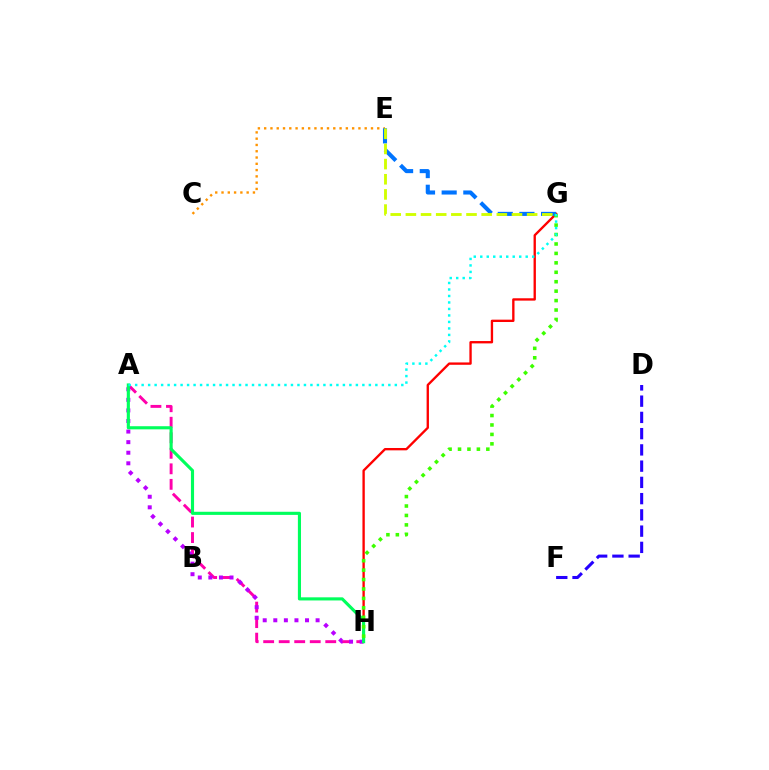{('C', 'E'): [{'color': '#ff9400', 'line_style': 'dotted', 'thickness': 1.71}], ('A', 'H'): [{'color': '#ff00ac', 'line_style': 'dashed', 'thickness': 2.11}, {'color': '#b900ff', 'line_style': 'dotted', 'thickness': 2.87}, {'color': '#00ff5c', 'line_style': 'solid', 'thickness': 2.25}], ('G', 'H'): [{'color': '#ff0000', 'line_style': 'solid', 'thickness': 1.69}, {'color': '#3dff00', 'line_style': 'dotted', 'thickness': 2.56}], ('E', 'G'): [{'color': '#0074ff', 'line_style': 'dashed', 'thickness': 2.94}, {'color': '#d1ff00', 'line_style': 'dashed', 'thickness': 2.06}], ('D', 'F'): [{'color': '#2500ff', 'line_style': 'dashed', 'thickness': 2.21}], ('A', 'G'): [{'color': '#00fff6', 'line_style': 'dotted', 'thickness': 1.76}]}